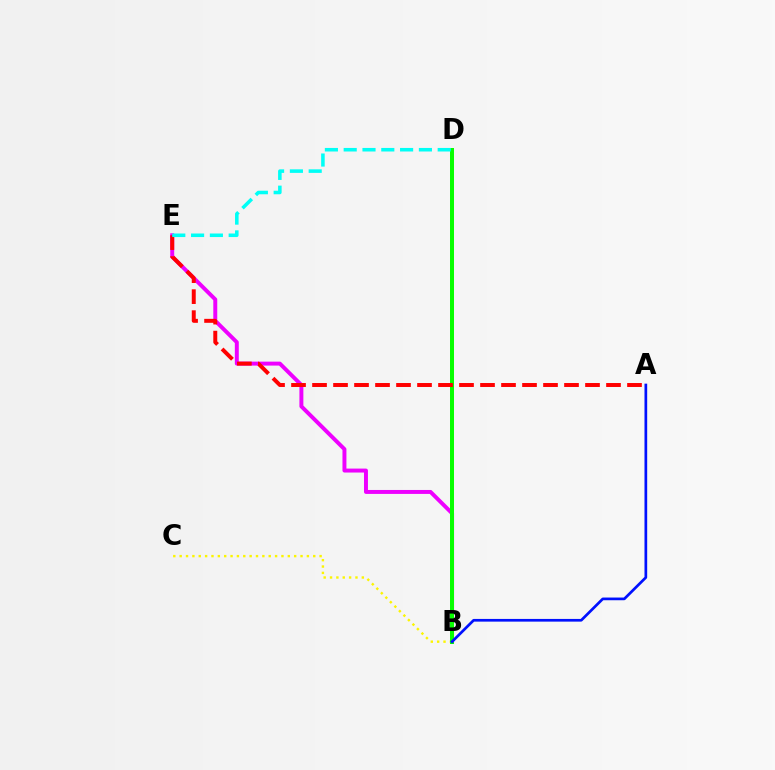{('B', 'E'): [{'color': '#ee00ff', 'line_style': 'solid', 'thickness': 2.84}], ('B', 'C'): [{'color': '#fcf500', 'line_style': 'dotted', 'thickness': 1.73}], ('B', 'D'): [{'color': '#08ff00', 'line_style': 'solid', 'thickness': 2.87}], ('A', 'E'): [{'color': '#ff0000', 'line_style': 'dashed', 'thickness': 2.85}], ('D', 'E'): [{'color': '#00fff6', 'line_style': 'dashed', 'thickness': 2.55}], ('A', 'B'): [{'color': '#0010ff', 'line_style': 'solid', 'thickness': 1.94}]}